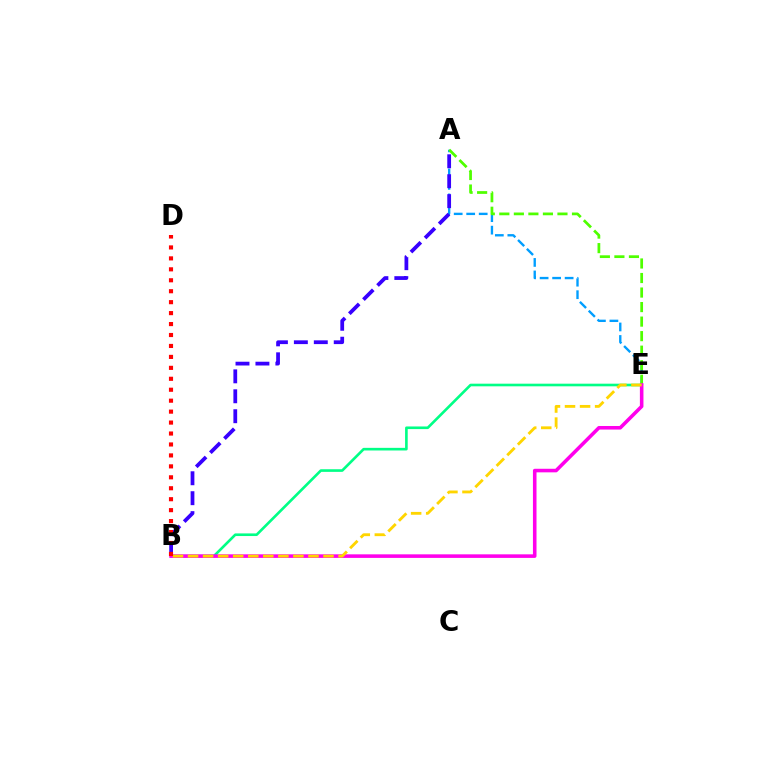{('A', 'E'): [{'color': '#009eff', 'line_style': 'dashed', 'thickness': 1.7}, {'color': '#4fff00', 'line_style': 'dashed', 'thickness': 1.97}], ('B', 'E'): [{'color': '#00ff86', 'line_style': 'solid', 'thickness': 1.9}, {'color': '#ff00ed', 'line_style': 'solid', 'thickness': 2.57}, {'color': '#ffd500', 'line_style': 'dashed', 'thickness': 2.04}], ('A', 'B'): [{'color': '#3700ff', 'line_style': 'dashed', 'thickness': 2.71}], ('B', 'D'): [{'color': '#ff0000', 'line_style': 'dotted', 'thickness': 2.97}]}